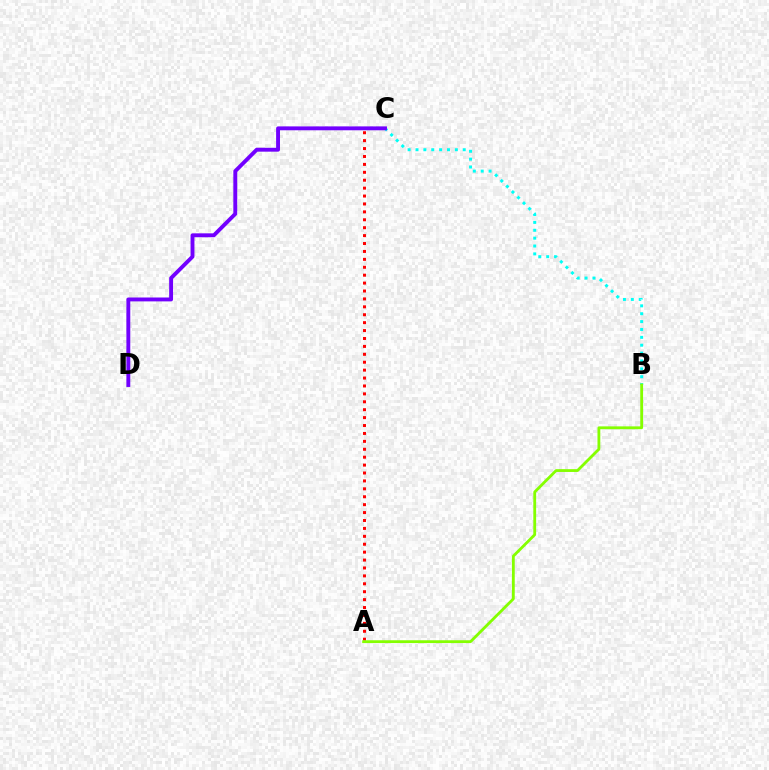{('B', 'C'): [{'color': '#00fff6', 'line_style': 'dotted', 'thickness': 2.14}], ('A', 'C'): [{'color': '#ff0000', 'line_style': 'dotted', 'thickness': 2.15}], ('A', 'B'): [{'color': '#84ff00', 'line_style': 'solid', 'thickness': 2.03}], ('C', 'D'): [{'color': '#7200ff', 'line_style': 'solid', 'thickness': 2.8}]}